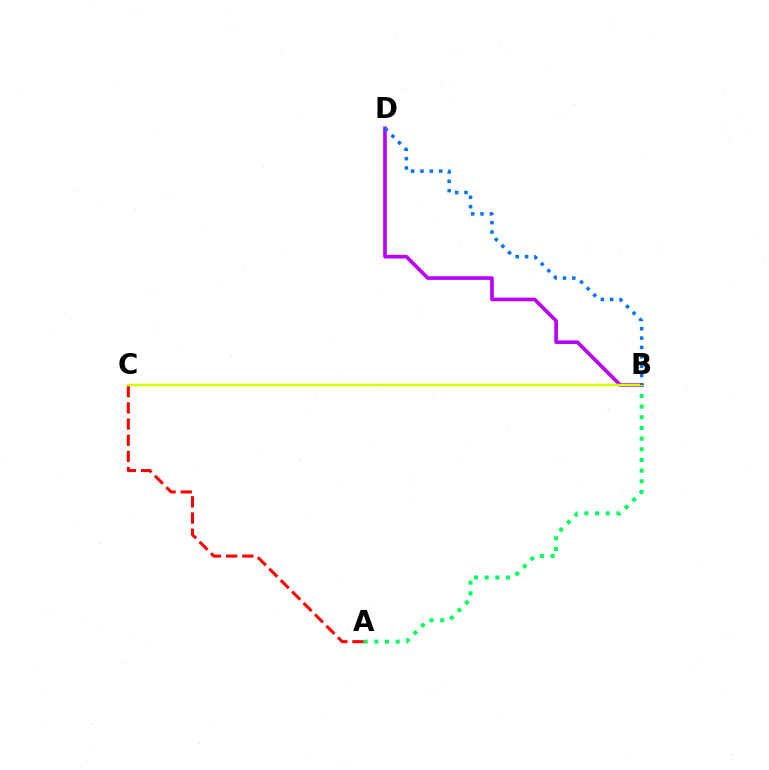{('A', 'B'): [{'color': '#00ff5c', 'line_style': 'dotted', 'thickness': 2.9}], ('A', 'C'): [{'color': '#ff0000', 'line_style': 'dashed', 'thickness': 2.2}], ('B', 'D'): [{'color': '#b900ff', 'line_style': 'solid', 'thickness': 2.61}, {'color': '#0074ff', 'line_style': 'dotted', 'thickness': 2.54}], ('B', 'C'): [{'color': '#d1ff00', 'line_style': 'solid', 'thickness': 1.78}]}